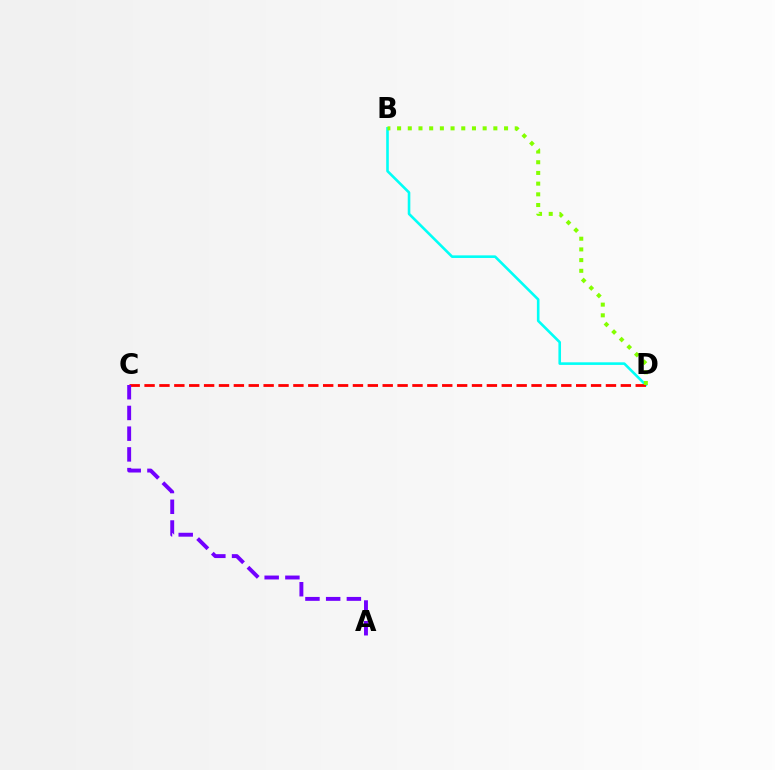{('B', 'D'): [{'color': '#00fff6', 'line_style': 'solid', 'thickness': 1.88}, {'color': '#84ff00', 'line_style': 'dotted', 'thickness': 2.91}], ('C', 'D'): [{'color': '#ff0000', 'line_style': 'dashed', 'thickness': 2.02}], ('A', 'C'): [{'color': '#7200ff', 'line_style': 'dashed', 'thickness': 2.81}]}